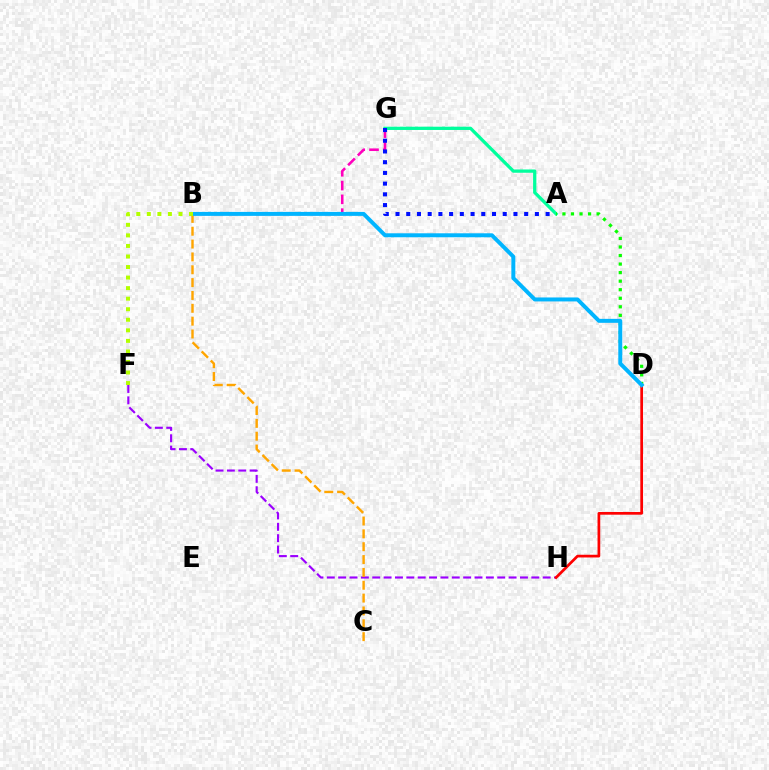{('F', 'H'): [{'color': '#9b00ff', 'line_style': 'dashed', 'thickness': 1.54}], ('B', 'C'): [{'color': '#ffa500', 'line_style': 'dashed', 'thickness': 1.75}], ('A', 'G'): [{'color': '#00ff9d', 'line_style': 'solid', 'thickness': 2.36}, {'color': '#0010ff', 'line_style': 'dotted', 'thickness': 2.91}], ('B', 'G'): [{'color': '#ff00bd', 'line_style': 'dashed', 'thickness': 1.87}], ('A', 'D'): [{'color': '#08ff00', 'line_style': 'dotted', 'thickness': 2.32}], ('D', 'H'): [{'color': '#ff0000', 'line_style': 'solid', 'thickness': 1.96}], ('B', 'D'): [{'color': '#00b5ff', 'line_style': 'solid', 'thickness': 2.86}], ('B', 'F'): [{'color': '#b3ff00', 'line_style': 'dotted', 'thickness': 2.87}]}